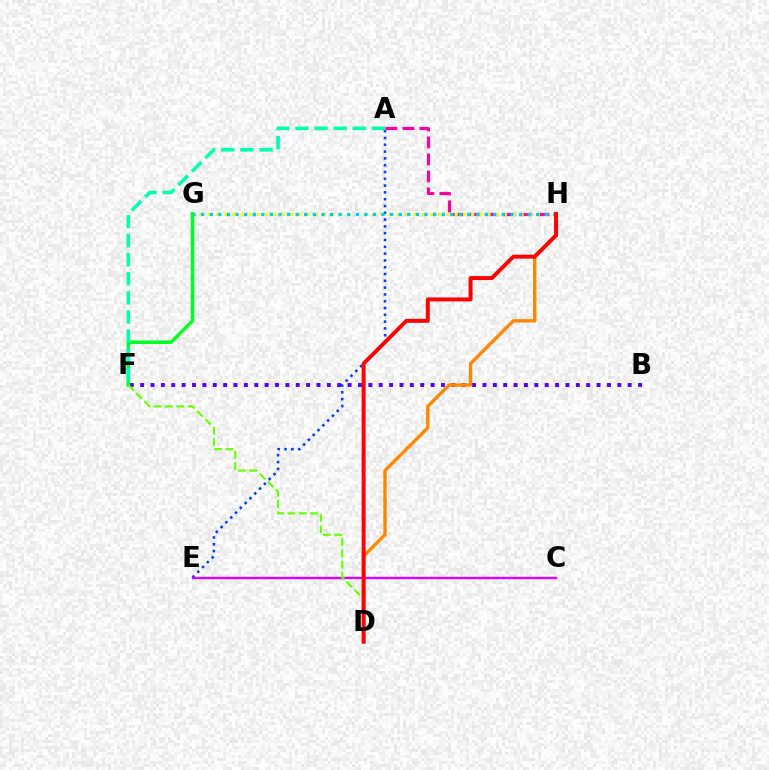{('B', 'F'): [{'color': '#4f00ff', 'line_style': 'dotted', 'thickness': 2.82}], ('A', 'E'): [{'color': '#003fff', 'line_style': 'dotted', 'thickness': 1.85}], ('A', 'H'): [{'color': '#ff00a0', 'line_style': 'dashed', 'thickness': 2.31}], ('F', 'G'): [{'color': '#00ff27', 'line_style': 'solid', 'thickness': 2.56}], ('G', 'H'): [{'color': '#eeff00', 'line_style': 'dotted', 'thickness': 2.24}, {'color': '#00c7ff', 'line_style': 'dotted', 'thickness': 2.33}], ('A', 'F'): [{'color': '#00ffaf', 'line_style': 'dashed', 'thickness': 2.59}], ('C', 'E'): [{'color': '#d600ff', 'line_style': 'solid', 'thickness': 1.71}], ('D', 'H'): [{'color': '#ff8800', 'line_style': 'solid', 'thickness': 2.45}, {'color': '#ff0000', 'line_style': 'solid', 'thickness': 2.85}], ('D', 'F'): [{'color': '#66ff00', 'line_style': 'dashed', 'thickness': 1.54}]}